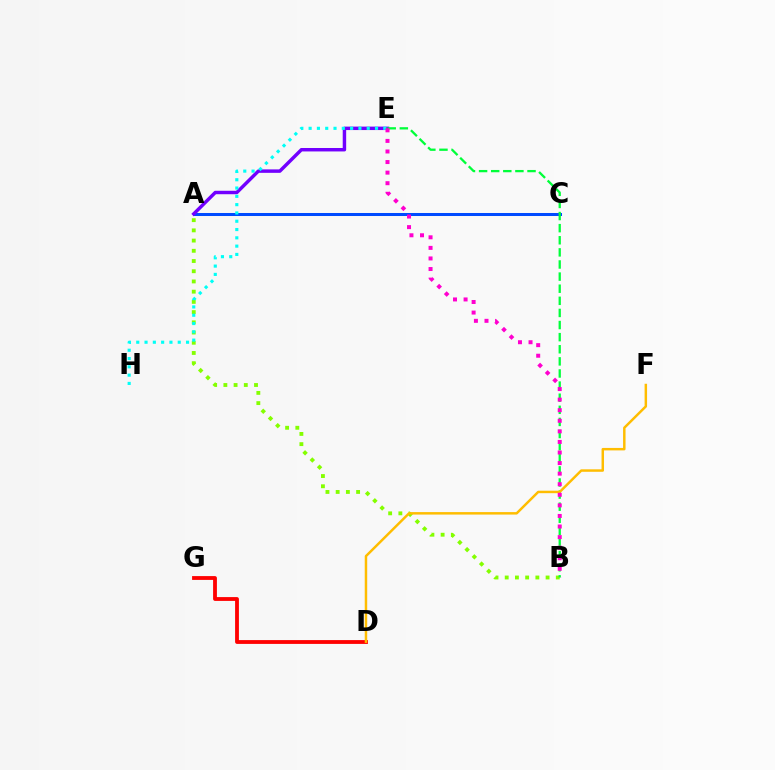{('A', 'C'): [{'color': '#004bff', 'line_style': 'solid', 'thickness': 2.17}], ('D', 'G'): [{'color': '#ff0000', 'line_style': 'solid', 'thickness': 2.75}], ('A', 'B'): [{'color': '#84ff00', 'line_style': 'dotted', 'thickness': 2.78}], ('A', 'E'): [{'color': '#7200ff', 'line_style': 'solid', 'thickness': 2.48}], ('B', 'E'): [{'color': '#00ff39', 'line_style': 'dashed', 'thickness': 1.65}, {'color': '#ff00cf', 'line_style': 'dotted', 'thickness': 2.87}], ('D', 'F'): [{'color': '#ffbd00', 'line_style': 'solid', 'thickness': 1.78}], ('E', 'H'): [{'color': '#00fff6', 'line_style': 'dotted', 'thickness': 2.25}]}